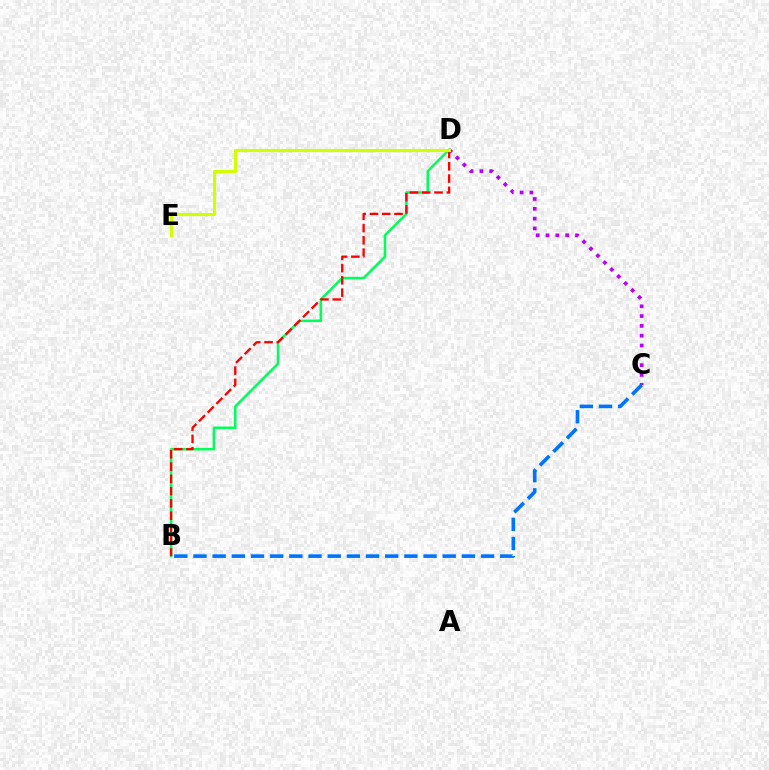{('B', 'D'): [{'color': '#00ff5c', 'line_style': 'solid', 'thickness': 1.82}, {'color': '#ff0000', 'line_style': 'dashed', 'thickness': 1.67}], ('C', 'D'): [{'color': '#b900ff', 'line_style': 'dotted', 'thickness': 2.67}], ('B', 'C'): [{'color': '#0074ff', 'line_style': 'dashed', 'thickness': 2.6}], ('D', 'E'): [{'color': '#d1ff00', 'line_style': 'solid', 'thickness': 2.25}]}